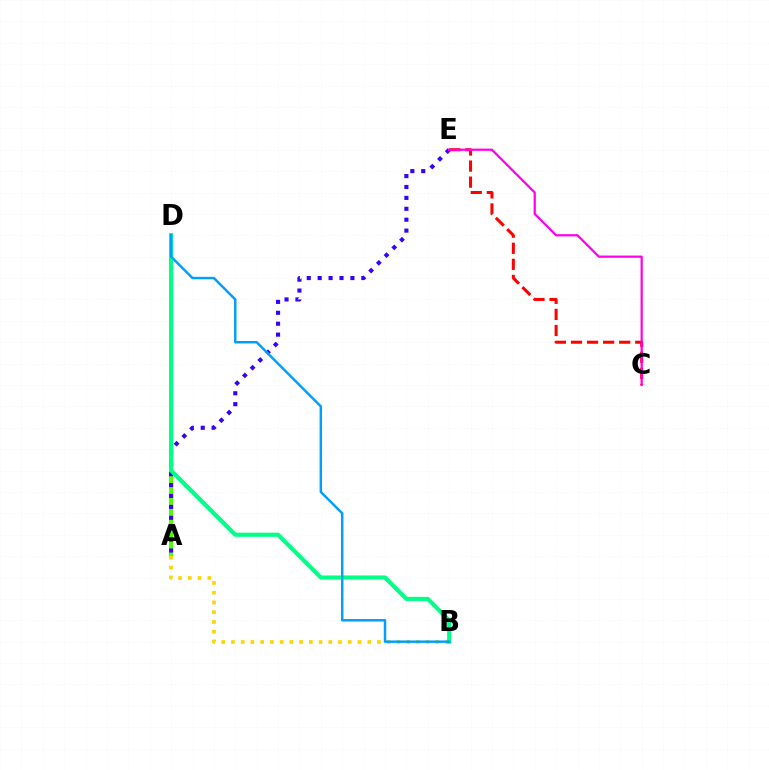{('A', 'D'): [{'color': '#4fff00', 'line_style': 'solid', 'thickness': 2.91}], ('A', 'E'): [{'color': '#3700ff', 'line_style': 'dotted', 'thickness': 2.96}], ('A', 'B'): [{'color': '#ffd500', 'line_style': 'dotted', 'thickness': 2.65}], ('B', 'D'): [{'color': '#00ff86', 'line_style': 'solid', 'thickness': 2.96}, {'color': '#009eff', 'line_style': 'solid', 'thickness': 1.77}], ('C', 'E'): [{'color': '#ff0000', 'line_style': 'dashed', 'thickness': 2.18}, {'color': '#ff00ed', 'line_style': 'solid', 'thickness': 1.61}]}